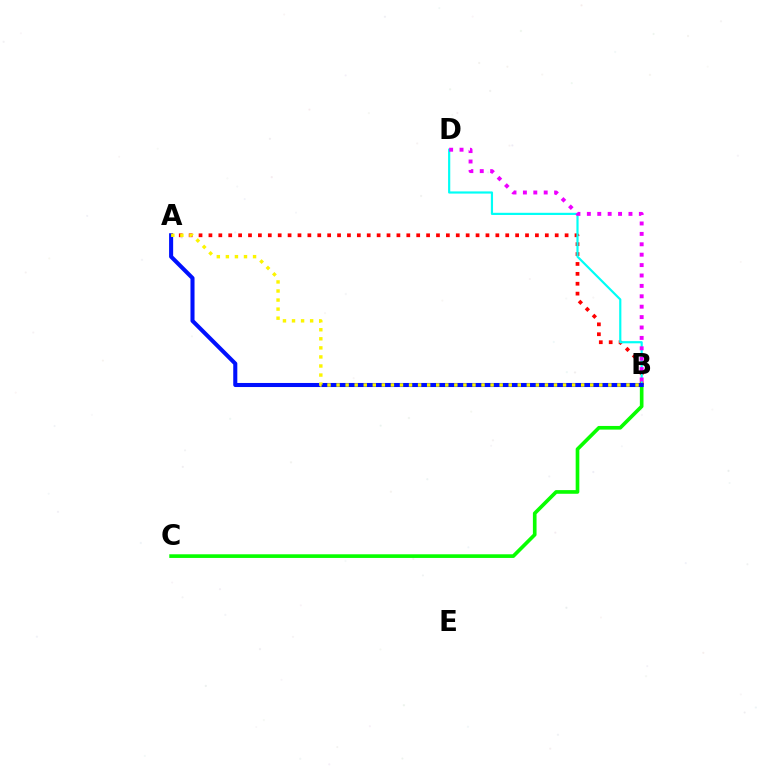{('B', 'C'): [{'color': '#08ff00', 'line_style': 'solid', 'thickness': 2.63}], ('A', 'B'): [{'color': '#ff0000', 'line_style': 'dotted', 'thickness': 2.69}, {'color': '#0010ff', 'line_style': 'solid', 'thickness': 2.93}, {'color': '#fcf500', 'line_style': 'dotted', 'thickness': 2.46}], ('B', 'D'): [{'color': '#00fff6', 'line_style': 'solid', 'thickness': 1.57}, {'color': '#ee00ff', 'line_style': 'dotted', 'thickness': 2.83}]}